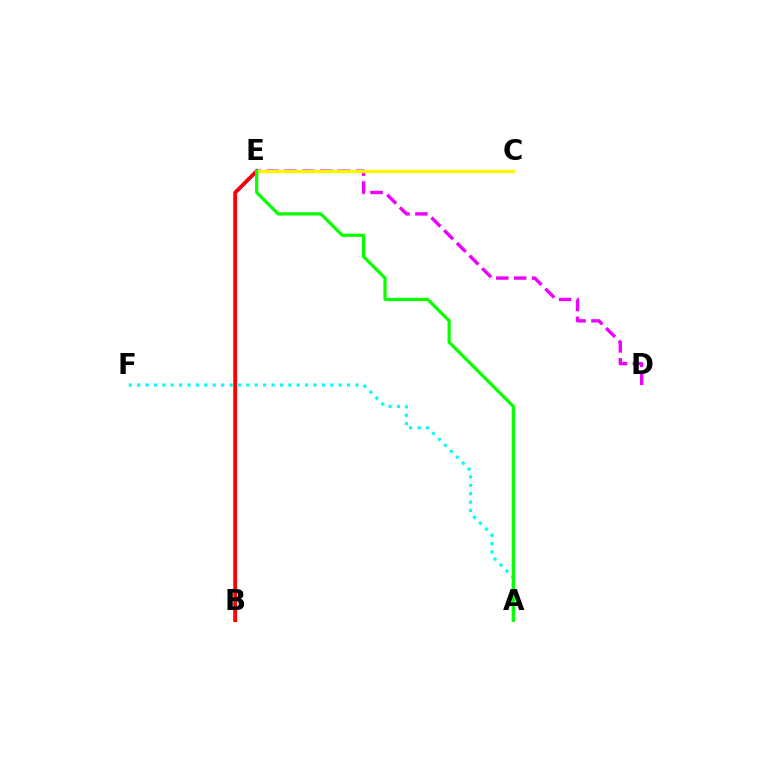{('A', 'F'): [{'color': '#00fff6', 'line_style': 'dotted', 'thickness': 2.28}], ('D', 'E'): [{'color': '#ee00ff', 'line_style': 'dashed', 'thickness': 2.43}], ('B', 'E'): [{'color': '#0010ff', 'line_style': 'solid', 'thickness': 2.4}, {'color': '#ff0000', 'line_style': 'solid', 'thickness': 2.61}], ('C', 'E'): [{'color': '#fcf500', 'line_style': 'solid', 'thickness': 2.39}], ('A', 'E'): [{'color': '#08ff00', 'line_style': 'solid', 'thickness': 2.32}]}